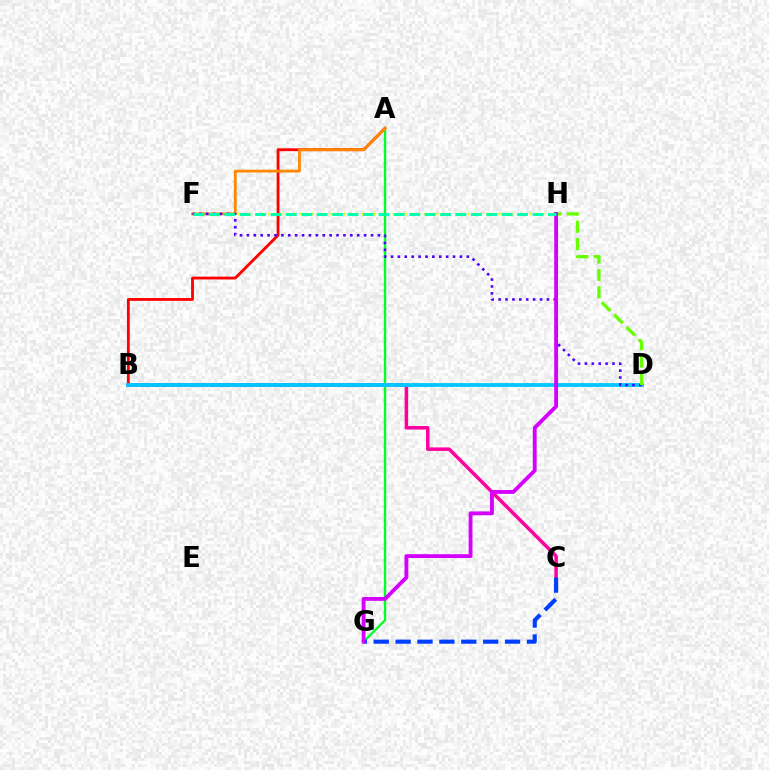{('F', 'H'): [{'color': '#eeff00', 'line_style': 'dotted', 'thickness': 1.69}, {'color': '#00ffaf', 'line_style': 'dashed', 'thickness': 2.09}], ('A', 'B'): [{'color': '#ff0000', 'line_style': 'solid', 'thickness': 2.04}], ('A', 'G'): [{'color': '#00ff27', 'line_style': 'solid', 'thickness': 1.71}], ('B', 'C'): [{'color': '#ff00a0', 'line_style': 'solid', 'thickness': 2.52}], ('A', 'F'): [{'color': '#ff8800', 'line_style': 'solid', 'thickness': 2.0}], ('C', 'G'): [{'color': '#003fff', 'line_style': 'dashed', 'thickness': 2.97}], ('B', 'D'): [{'color': '#00c7ff', 'line_style': 'solid', 'thickness': 2.75}], ('D', 'F'): [{'color': '#4f00ff', 'line_style': 'dotted', 'thickness': 1.87}], ('D', 'H'): [{'color': '#66ff00', 'line_style': 'dashed', 'thickness': 2.36}], ('G', 'H'): [{'color': '#d600ff', 'line_style': 'solid', 'thickness': 2.77}]}